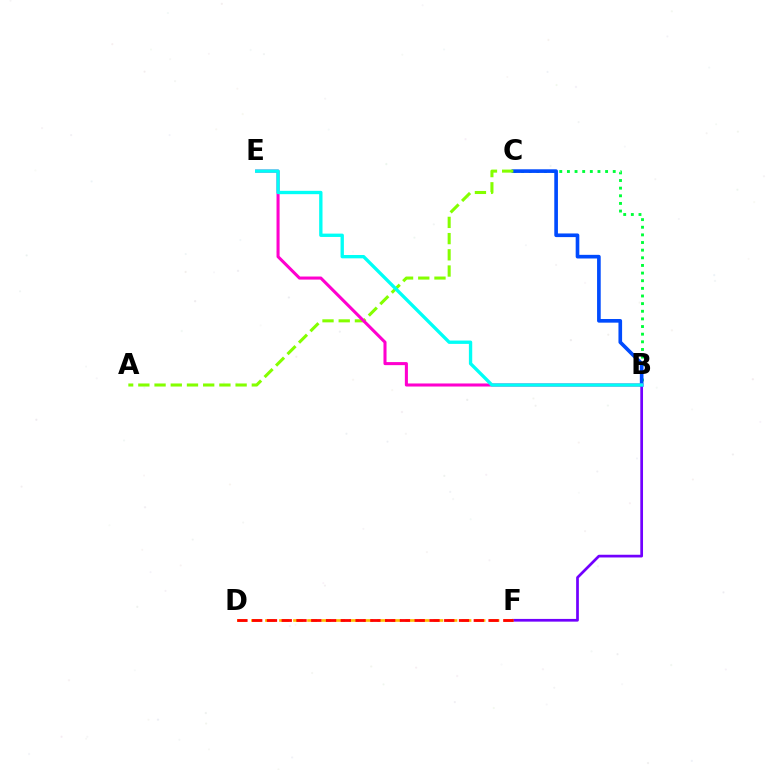{('B', 'C'): [{'color': '#00ff39', 'line_style': 'dotted', 'thickness': 2.08}, {'color': '#004bff', 'line_style': 'solid', 'thickness': 2.62}], ('A', 'C'): [{'color': '#84ff00', 'line_style': 'dashed', 'thickness': 2.2}], ('B', 'E'): [{'color': '#ff00cf', 'line_style': 'solid', 'thickness': 2.2}, {'color': '#00fff6', 'line_style': 'solid', 'thickness': 2.4}], ('B', 'F'): [{'color': '#7200ff', 'line_style': 'solid', 'thickness': 1.96}], ('D', 'F'): [{'color': '#ffbd00', 'line_style': 'dashed', 'thickness': 1.91}, {'color': '#ff0000', 'line_style': 'dashed', 'thickness': 2.01}]}